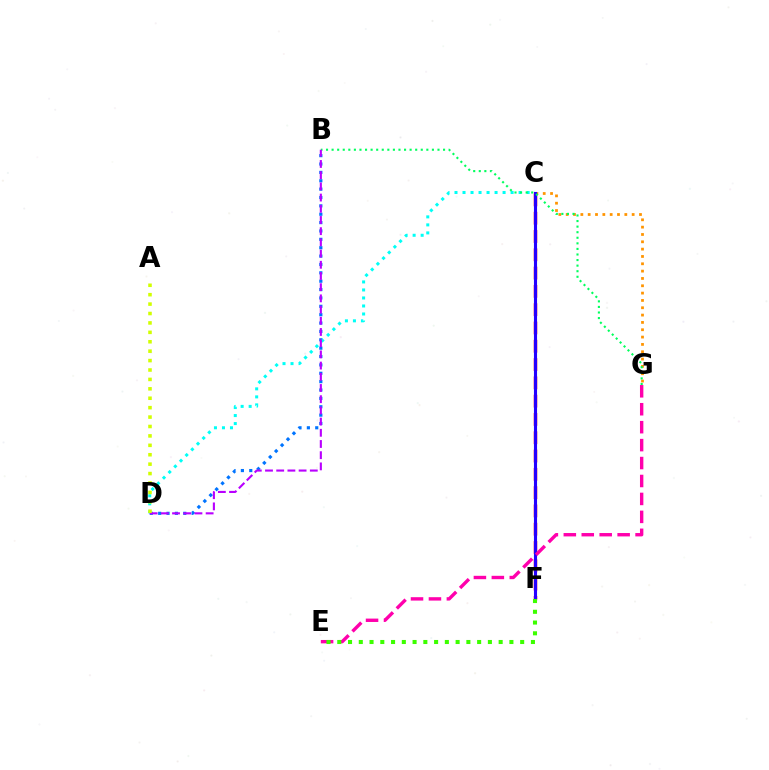{('B', 'D'): [{'color': '#0074ff', 'line_style': 'dotted', 'thickness': 2.27}, {'color': '#b900ff', 'line_style': 'dashed', 'thickness': 1.52}], ('C', 'G'): [{'color': '#ff9400', 'line_style': 'dotted', 'thickness': 1.99}], ('C', 'D'): [{'color': '#00fff6', 'line_style': 'dotted', 'thickness': 2.18}], ('C', 'F'): [{'color': '#ff0000', 'line_style': 'dashed', 'thickness': 2.49}, {'color': '#2500ff', 'line_style': 'solid', 'thickness': 2.24}], ('E', 'G'): [{'color': '#ff00ac', 'line_style': 'dashed', 'thickness': 2.44}], ('B', 'G'): [{'color': '#00ff5c', 'line_style': 'dotted', 'thickness': 1.51}], ('E', 'F'): [{'color': '#3dff00', 'line_style': 'dotted', 'thickness': 2.92}], ('A', 'D'): [{'color': '#d1ff00', 'line_style': 'dotted', 'thickness': 2.56}]}